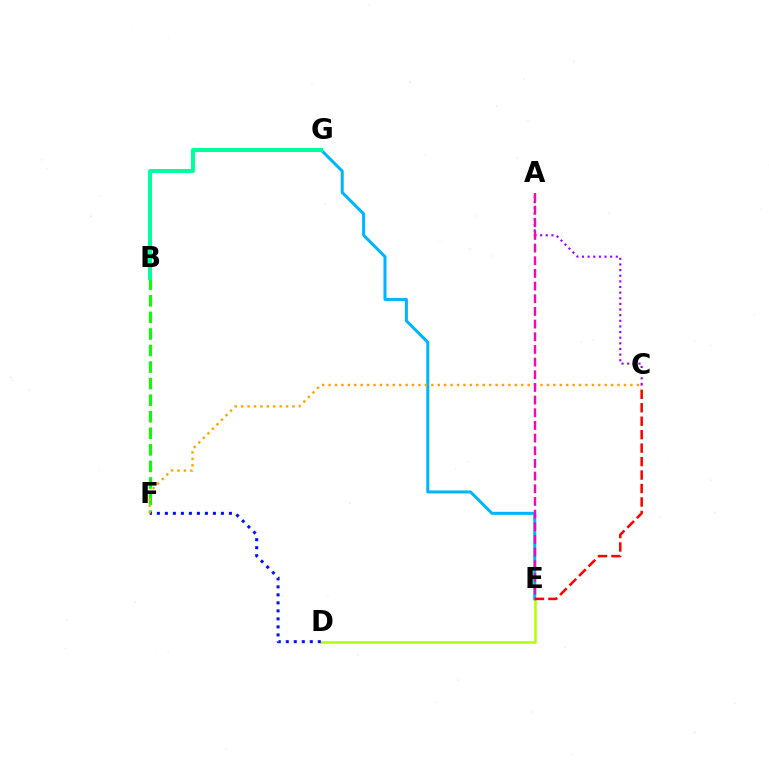{('B', 'F'): [{'color': '#08ff00', 'line_style': 'dashed', 'thickness': 2.25}], ('D', 'E'): [{'color': '#b3ff00', 'line_style': 'solid', 'thickness': 1.84}], ('E', 'G'): [{'color': '#00b5ff', 'line_style': 'solid', 'thickness': 2.17}], ('B', 'G'): [{'color': '#00ff9d', 'line_style': 'solid', 'thickness': 2.86}], ('D', 'F'): [{'color': '#0010ff', 'line_style': 'dotted', 'thickness': 2.18}], ('A', 'C'): [{'color': '#9b00ff', 'line_style': 'dotted', 'thickness': 1.53}], ('C', 'F'): [{'color': '#ffa500', 'line_style': 'dotted', 'thickness': 1.74}], ('C', 'E'): [{'color': '#ff0000', 'line_style': 'dashed', 'thickness': 1.83}], ('A', 'E'): [{'color': '#ff00bd', 'line_style': 'dashed', 'thickness': 1.72}]}